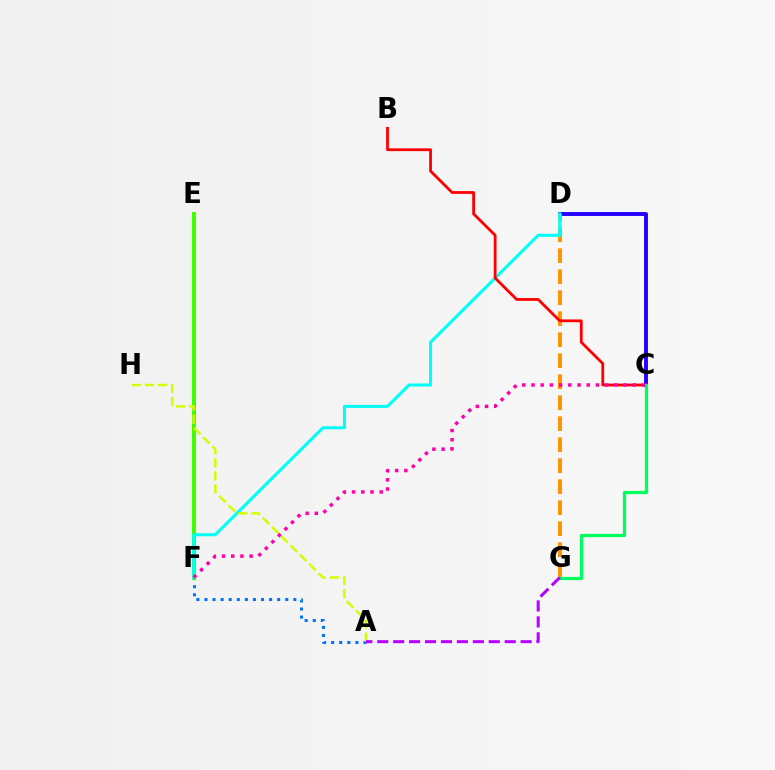{('A', 'F'): [{'color': '#0074ff', 'line_style': 'dotted', 'thickness': 2.2}], ('C', 'D'): [{'color': '#2500ff', 'line_style': 'solid', 'thickness': 2.81}], ('E', 'F'): [{'color': '#3dff00', 'line_style': 'solid', 'thickness': 2.89}], ('D', 'G'): [{'color': '#ff9400', 'line_style': 'dashed', 'thickness': 2.85}], ('D', 'F'): [{'color': '#00fff6', 'line_style': 'solid', 'thickness': 2.18}], ('B', 'C'): [{'color': '#ff0000', 'line_style': 'solid', 'thickness': 2.01}], ('A', 'H'): [{'color': '#d1ff00', 'line_style': 'dashed', 'thickness': 1.78}], ('C', 'G'): [{'color': '#00ff5c', 'line_style': 'solid', 'thickness': 2.32}], ('C', 'F'): [{'color': '#ff00ac', 'line_style': 'dotted', 'thickness': 2.5}], ('A', 'G'): [{'color': '#b900ff', 'line_style': 'dashed', 'thickness': 2.16}]}